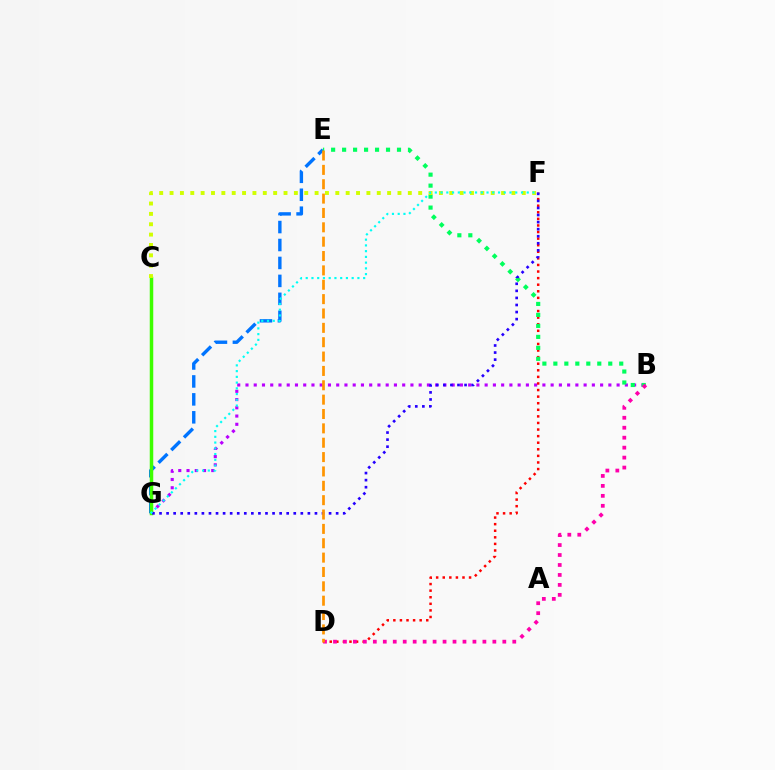{('B', 'G'): [{'color': '#b900ff', 'line_style': 'dotted', 'thickness': 2.24}], ('E', 'G'): [{'color': '#0074ff', 'line_style': 'dashed', 'thickness': 2.44}], ('D', 'F'): [{'color': '#ff0000', 'line_style': 'dotted', 'thickness': 1.79}], ('C', 'G'): [{'color': '#3dff00', 'line_style': 'solid', 'thickness': 2.52}], ('B', 'E'): [{'color': '#00ff5c', 'line_style': 'dotted', 'thickness': 2.98}], ('C', 'F'): [{'color': '#d1ff00', 'line_style': 'dotted', 'thickness': 2.81}], ('F', 'G'): [{'color': '#2500ff', 'line_style': 'dotted', 'thickness': 1.92}, {'color': '#00fff6', 'line_style': 'dotted', 'thickness': 1.56}], ('B', 'D'): [{'color': '#ff00ac', 'line_style': 'dotted', 'thickness': 2.71}], ('D', 'E'): [{'color': '#ff9400', 'line_style': 'dashed', 'thickness': 1.95}]}